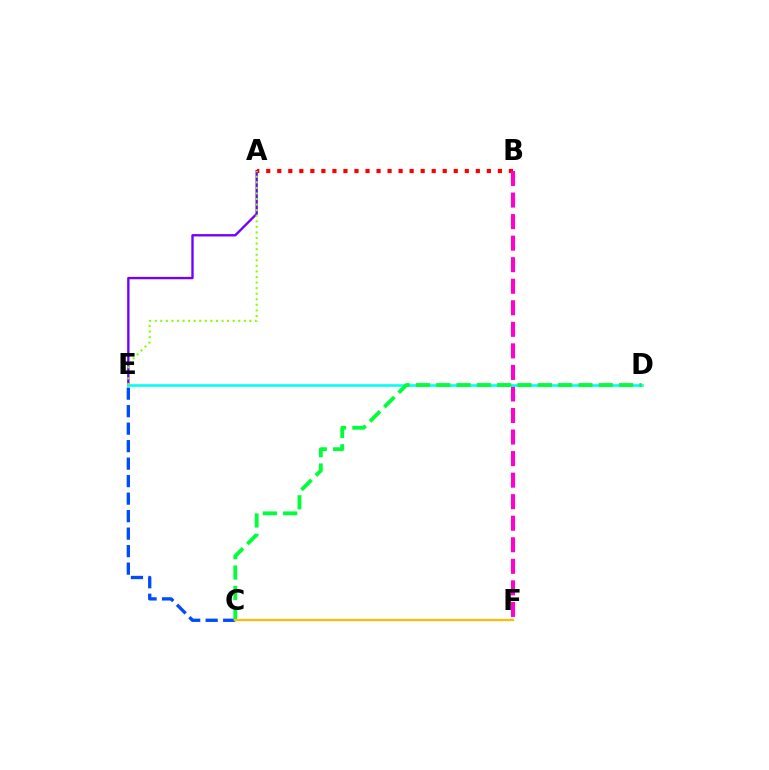{('A', 'E'): [{'color': '#7200ff', 'line_style': 'solid', 'thickness': 1.7}, {'color': '#84ff00', 'line_style': 'dotted', 'thickness': 1.51}], ('A', 'B'): [{'color': '#ff0000', 'line_style': 'dotted', 'thickness': 3.0}], ('B', 'F'): [{'color': '#ff00cf', 'line_style': 'dashed', 'thickness': 2.93}], ('D', 'E'): [{'color': '#00fff6', 'line_style': 'solid', 'thickness': 1.88}], ('C', 'E'): [{'color': '#004bff', 'line_style': 'dashed', 'thickness': 2.38}], ('C', 'D'): [{'color': '#00ff39', 'line_style': 'dashed', 'thickness': 2.76}], ('C', 'F'): [{'color': '#ffbd00', 'line_style': 'solid', 'thickness': 1.62}]}